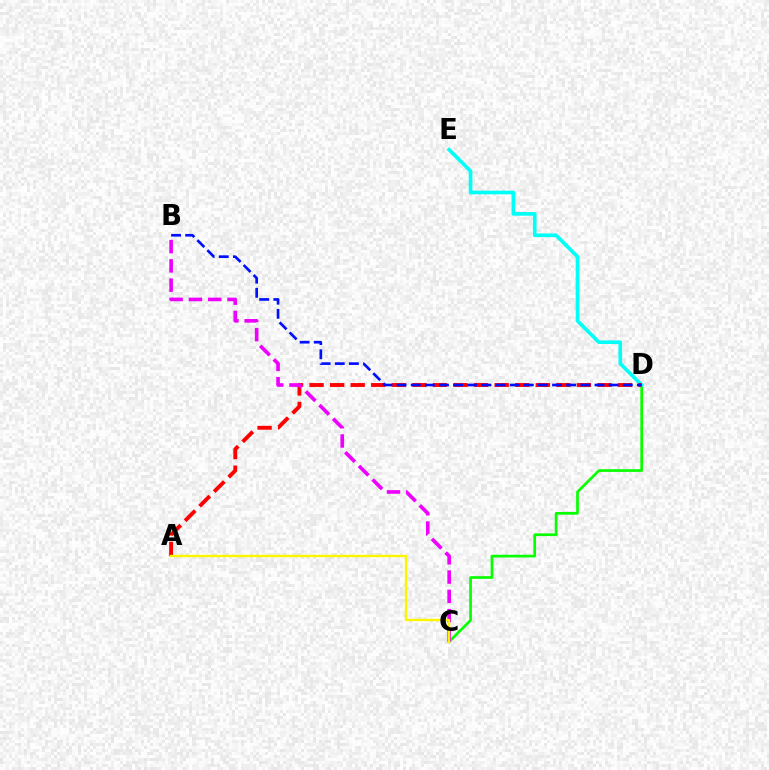{('C', 'D'): [{'color': '#08ff00', 'line_style': 'solid', 'thickness': 1.95}], ('D', 'E'): [{'color': '#00fff6', 'line_style': 'solid', 'thickness': 2.62}], ('A', 'D'): [{'color': '#ff0000', 'line_style': 'dashed', 'thickness': 2.79}], ('B', 'C'): [{'color': '#ee00ff', 'line_style': 'dashed', 'thickness': 2.62}], ('B', 'D'): [{'color': '#0010ff', 'line_style': 'dashed', 'thickness': 1.92}], ('A', 'C'): [{'color': '#fcf500', 'line_style': 'solid', 'thickness': 1.73}]}